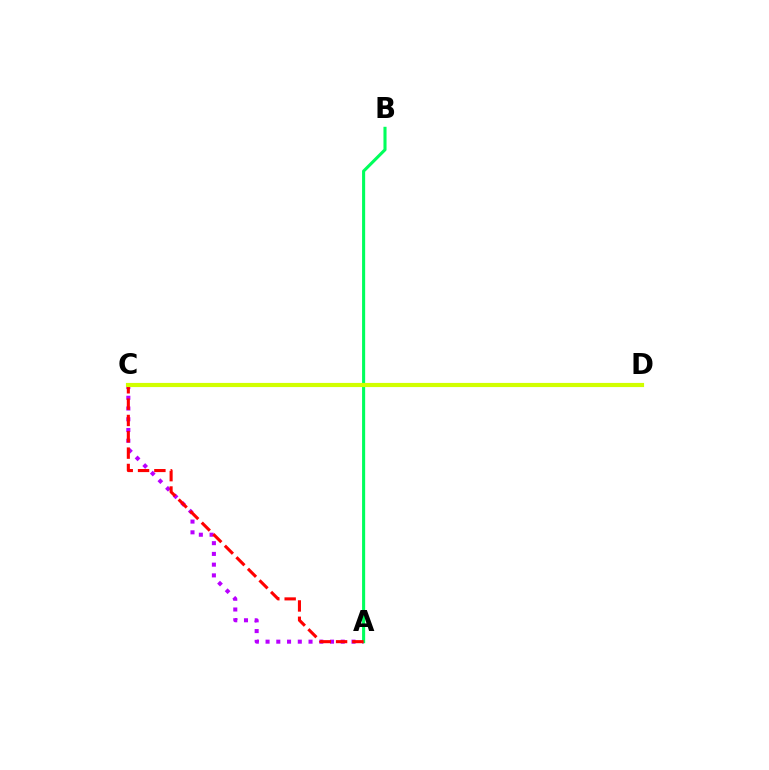{('A', 'C'): [{'color': '#b900ff', 'line_style': 'dotted', 'thickness': 2.92}, {'color': '#ff0000', 'line_style': 'dashed', 'thickness': 2.22}], ('C', 'D'): [{'color': '#0074ff', 'line_style': 'solid', 'thickness': 2.54}, {'color': '#d1ff00', 'line_style': 'solid', 'thickness': 2.99}], ('A', 'B'): [{'color': '#00ff5c', 'line_style': 'solid', 'thickness': 2.22}]}